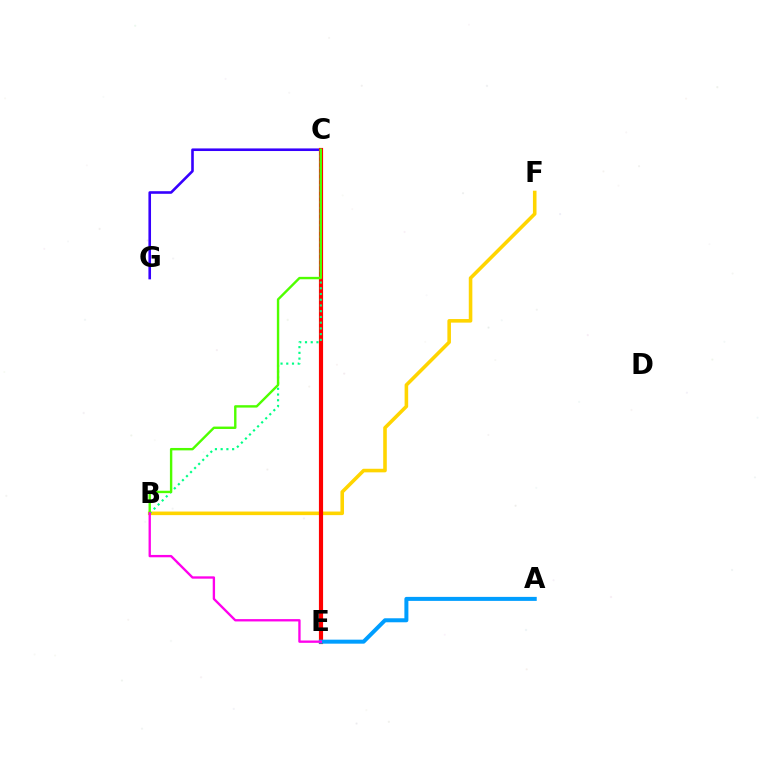{('C', 'G'): [{'color': '#3700ff', 'line_style': 'solid', 'thickness': 1.87}], ('B', 'F'): [{'color': '#ffd500', 'line_style': 'solid', 'thickness': 2.58}], ('C', 'E'): [{'color': '#ff0000', 'line_style': 'solid', 'thickness': 3.0}], ('A', 'E'): [{'color': '#009eff', 'line_style': 'solid', 'thickness': 2.88}], ('B', 'C'): [{'color': '#00ff86', 'line_style': 'dotted', 'thickness': 1.56}, {'color': '#4fff00', 'line_style': 'solid', 'thickness': 1.73}], ('B', 'E'): [{'color': '#ff00ed', 'line_style': 'solid', 'thickness': 1.68}]}